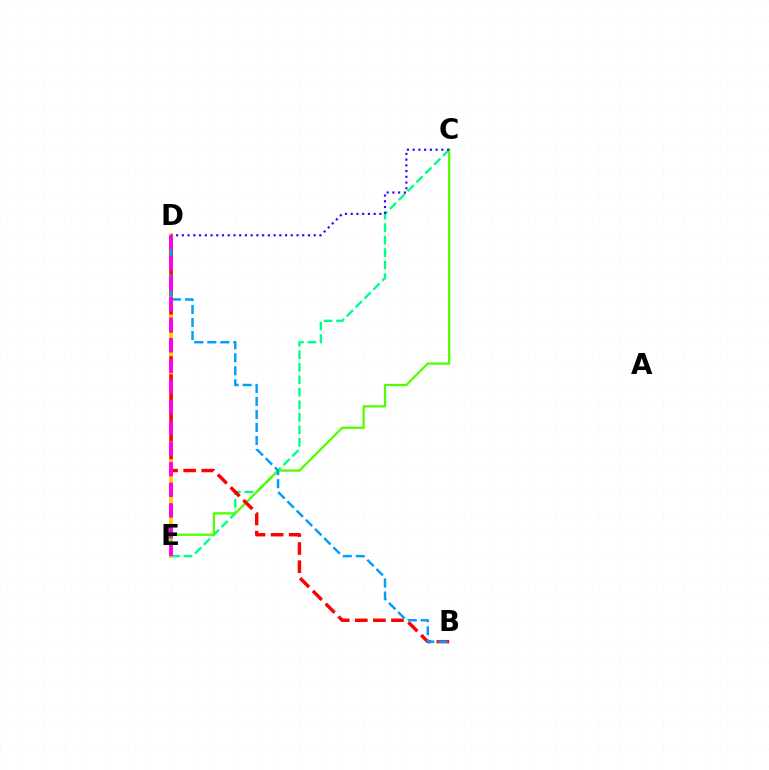{('D', 'E'): [{'color': '#ffd500', 'line_style': 'solid', 'thickness': 2.83}, {'color': '#ff00ed', 'line_style': 'dashed', 'thickness': 2.8}], ('C', 'E'): [{'color': '#00ff86', 'line_style': 'dashed', 'thickness': 1.7}, {'color': '#4fff00', 'line_style': 'solid', 'thickness': 1.63}], ('B', 'D'): [{'color': '#ff0000', 'line_style': 'dashed', 'thickness': 2.46}, {'color': '#009eff', 'line_style': 'dashed', 'thickness': 1.77}], ('C', 'D'): [{'color': '#3700ff', 'line_style': 'dotted', 'thickness': 1.56}]}